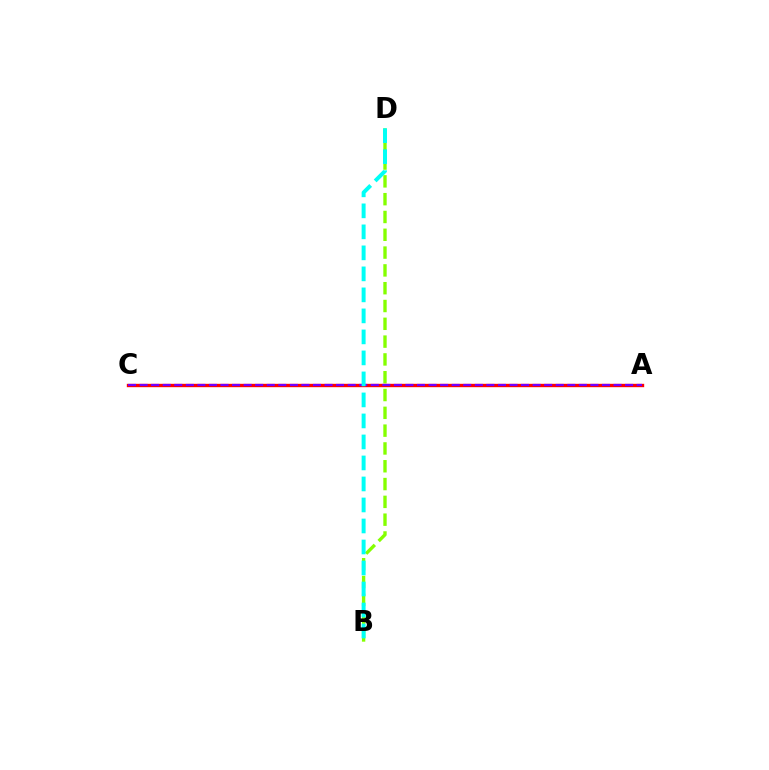{('B', 'D'): [{'color': '#84ff00', 'line_style': 'dashed', 'thickness': 2.42}, {'color': '#00fff6', 'line_style': 'dashed', 'thickness': 2.85}], ('A', 'C'): [{'color': '#ff0000', 'line_style': 'solid', 'thickness': 2.42}, {'color': '#7200ff', 'line_style': 'dashed', 'thickness': 1.57}]}